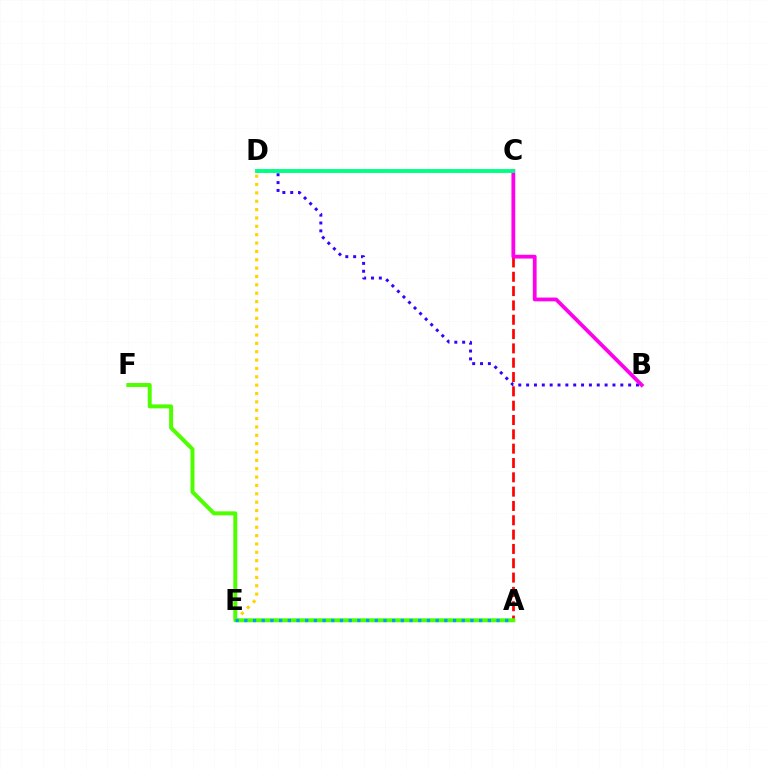{('B', 'D'): [{'color': '#3700ff', 'line_style': 'dotted', 'thickness': 2.13}], ('A', 'C'): [{'color': '#ff0000', 'line_style': 'dashed', 'thickness': 1.95}], ('B', 'C'): [{'color': '#ff00ed', 'line_style': 'solid', 'thickness': 2.72}], ('C', 'D'): [{'color': '#00ff86', 'line_style': 'solid', 'thickness': 2.79}], ('D', 'E'): [{'color': '#ffd500', 'line_style': 'dotted', 'thickness': 2.27}], ('A', 'F'): [{'color': '#4fff00', 'line_style': 'solid', 'thickness': 2.87}], ('A', 'E'): [{'color': '#009eff', 'line_style': 'dotted', 'thickness': 2.36}]}